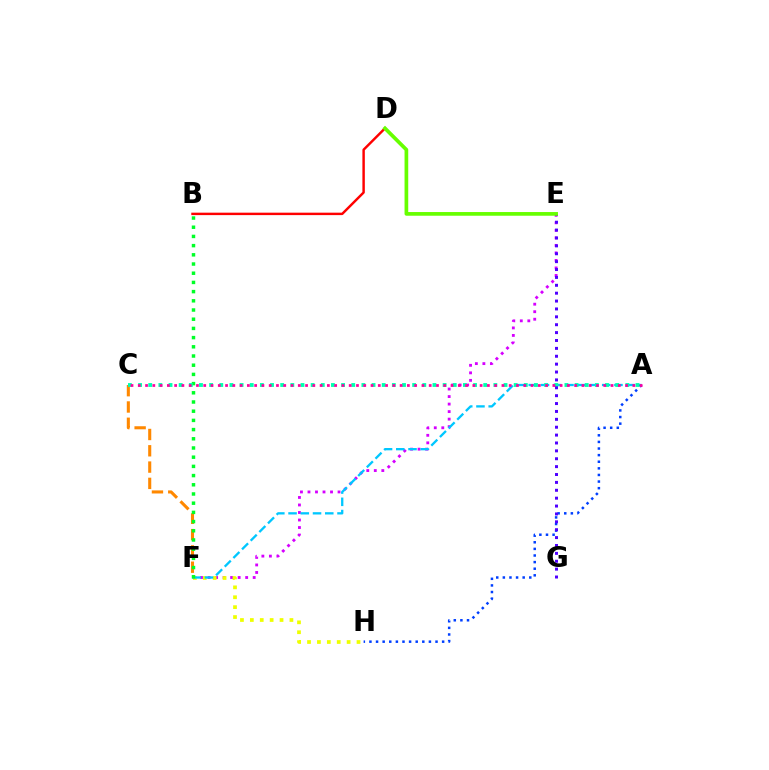{('B', 'D'): [{'color': '#ff0000', 'line_style': 'solid', 'thickness': 1.76}], ('C', 'F'): [{'color': '#ff8800', 'line_style': 'dashed', 'thickness': 2.21}], ('E', 'F'): [{'color': '#d600ff', 'line_style': 'dotted', 'thickness': 2.04}], ('F', 'H'): [{'color': '#eeff00', 'line_style': 'dotted', 'thickness': 2.69}], ('A', 'F'): [{'color': '#00c7ff', 'line_style': 'dashed', 'thickness': 1.66}], ('A', 'H'): [{'color': '#003fff', 'line_style': 'dotted', 'thickness': 1.8}], ('B', 'F'): [{'color': '#00ff27', 'line_style': 'dotted', 'thickness': 2.5}], ('A', 'C'): [{'color': '#00ffaf', 'line_style': 'dotted', 'thickness': 2.76}, {'color': '#ff00a0', 'line_style': 'dotted', 'thickness': 1.98}], ('E', 'G'): [{'color': '#4f00ff', 'line_style': 'dotted', 'thickness': 2.14}], ('D', 'E'): [{'color': '#66ff00', 'line_style': 'solid', 'thickness': 2.66}]}